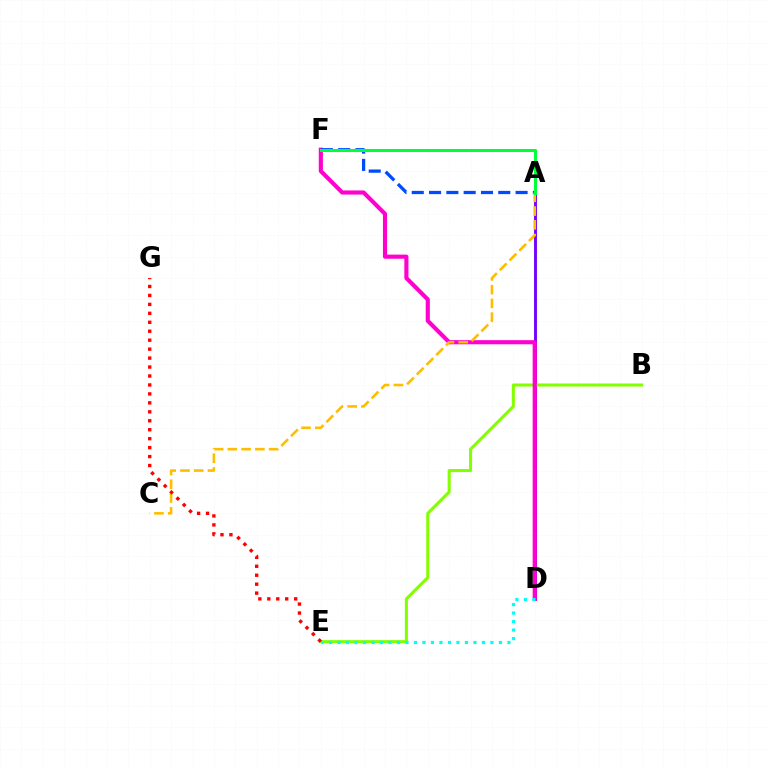{('A', 'D'): [{'color': '#7200ff', 'line_style': 'solid', 'thickness': 2.08}], ('B', 'E'): [{'color': '#84ff00', 'line_style': 'solid', 'thickness': 2.21}], ('D', 'F'): [{'color': '#ff00cf', 'line_style': 'solid', 'thickness': 2.97}], ('D', 'E'): [{'color': '#00fff6', 'line_style': 'dotted', 'thickness': 2.31}], ('A', 'F'): [{'color': '#004bff', 'line_style': 'dashed', 'thickness': 2.35}, {'color': '#00ff39', 'line_style': 'solid', 'thickness': 2.19}], ('A', 'C'): [{'color': '#ffbd00', 'line_style': 'dashed', 'thickness': 1.87}], ('E', 'G'): [{'color': '#ff0000', 'line_style': 'dotted', 'thickness': 2.43}]}